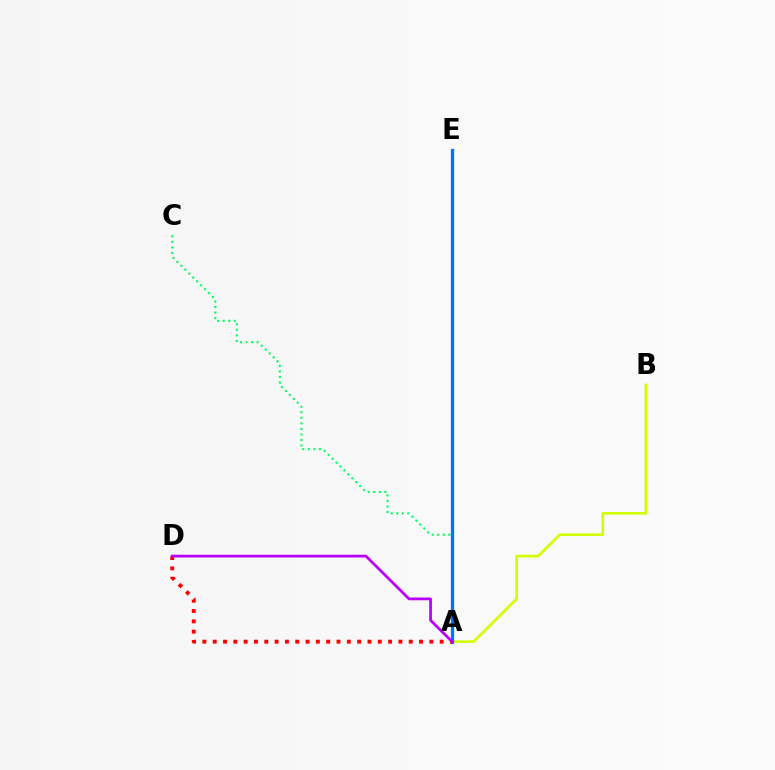{('A', 'C'): [{'color': '#00ff5c', 'line_style': 'dotted', 'thickness': 1.51}], ('A', 'B'): [{'color': '#d1ff00', 'line_style': 'solid', 'thickness': 1.92}], ('A', 'E'): [{'color': '#0074ff', 'line_style': 'solid', 'thickness': 2.34}], ('A', 'D'): [{'color': '#ff0000', 'line_style': 'dotted', 'thickness': 2.8}, {'color': '#b900ff', 'line_style': 'solid', 'thickness': 1.98}]}